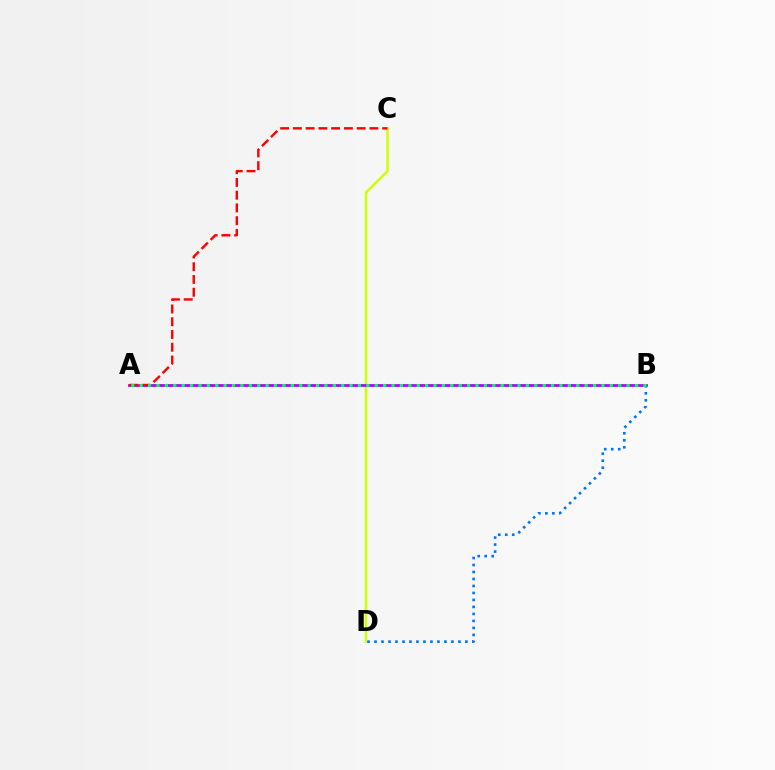{('C', 'D'): [{'color': '#d1ff00', 'line_style': 'solid', 'thickness': 1.79}], ('A', 'B'): [{'color': '#b900ff', 'line_style': 'solid', 'thickness': 2.01}, {'color': '#00ff5c', 'line_style': 'dotted', 'thickness': 2.28}], ('B', 'D'): [{'color': '#0074ff', 'line_style': 'dotted', 'thickness': 1.9}], ('A', 'C'): [{'color': '#ff0000', 'line_style': 'dashed', 'thickness': 1.73}]}